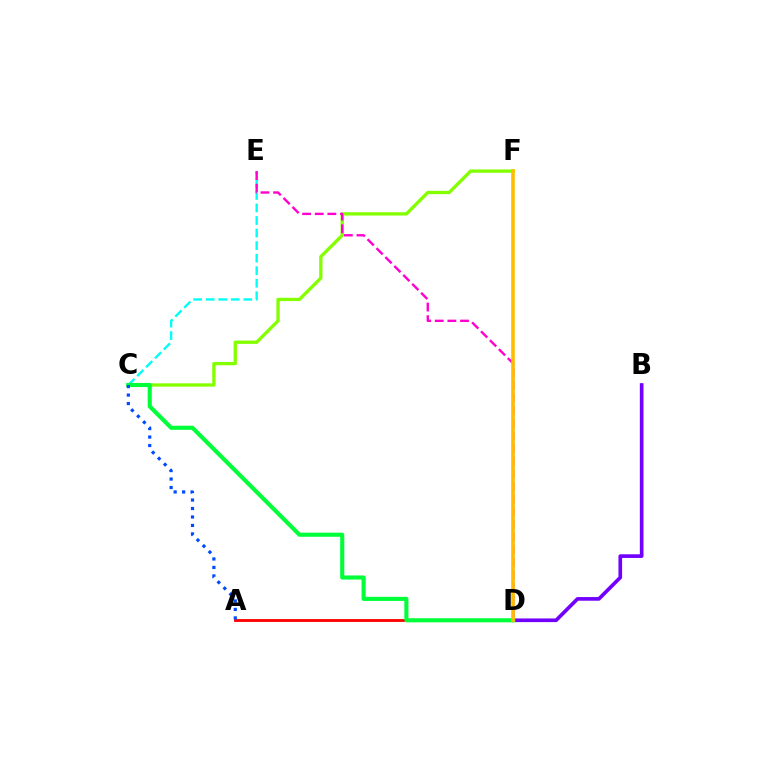{('A', 'D'): [{'color': '#ff0000', 'line_style': 'solid', 'thickness': 2.04}], ('C', 'F'): [{'color': '#84ff00', 'line_style': 'solid', 'thickness': 2.4}], ('B', 'D'): [{'color': '#7200ff', 'line_style': 'solid', 'thickness': 2.64}], ('C', 'E'): [{'color': '#00fff6', 'line_style': 'dashed', 'thickness': 1.7}], ('D', 'E'): [{'color': '#ff00cf', 'line_style': 'dashed', 'thickness': 1.72}], ('C', 'D'): [{'color': '#00ff39', 'line_style': 'solid', 'thickness': 2.96}], ('D', 'F'): [{'color': '#ffbd00', 'line_style': 'solid', 'thickness': 2.59}], ('A', 'C'): [{'color': '#004bff', 'line_style': 'dotted', 'thickness': 2.3}]}